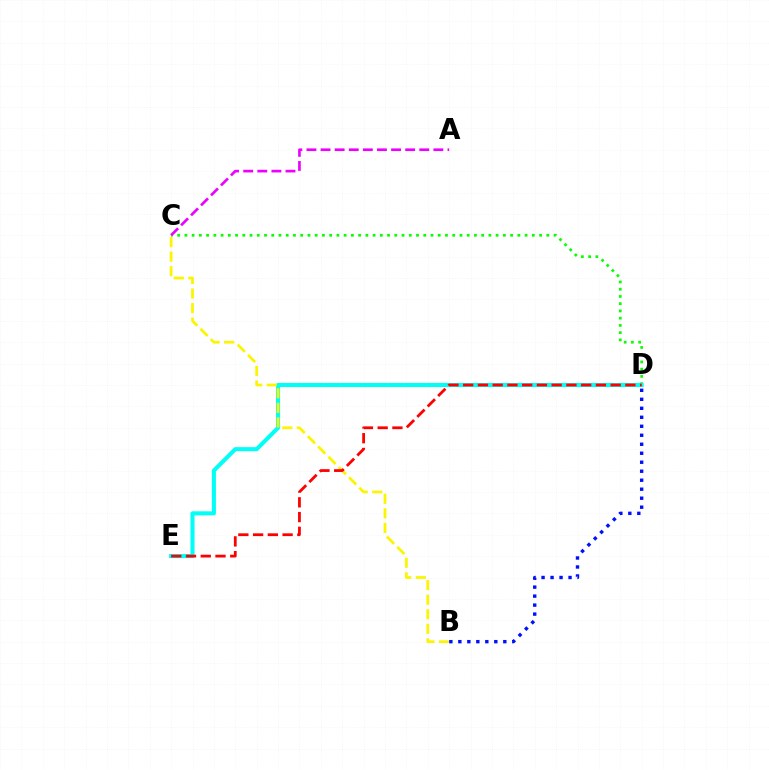{('C', 'D'): [{'color': '#08ff00', 'line_style': 'dotted', 'thickness': 1.97}], ('D', 'E'): [{'color': '#00fff6', 'line_style': 'solid', 'thickness': 2.93}, {'color': '#ff0000', 'line_style': 'dashed', 'thickness': 2.0}], ('B', 'C'): [{'color': '#fcf500', 'line_style': 'dashed', 'thickness': 1.98}], ('B', 'D'): [{'color': '#0010ff', 'line_style': 'dotted', 'thickness': 2.44}], ('A', 'C'): [{'color': '#ee00ff', 'line_style': 'dashed', 'thickness': 1.92}]}